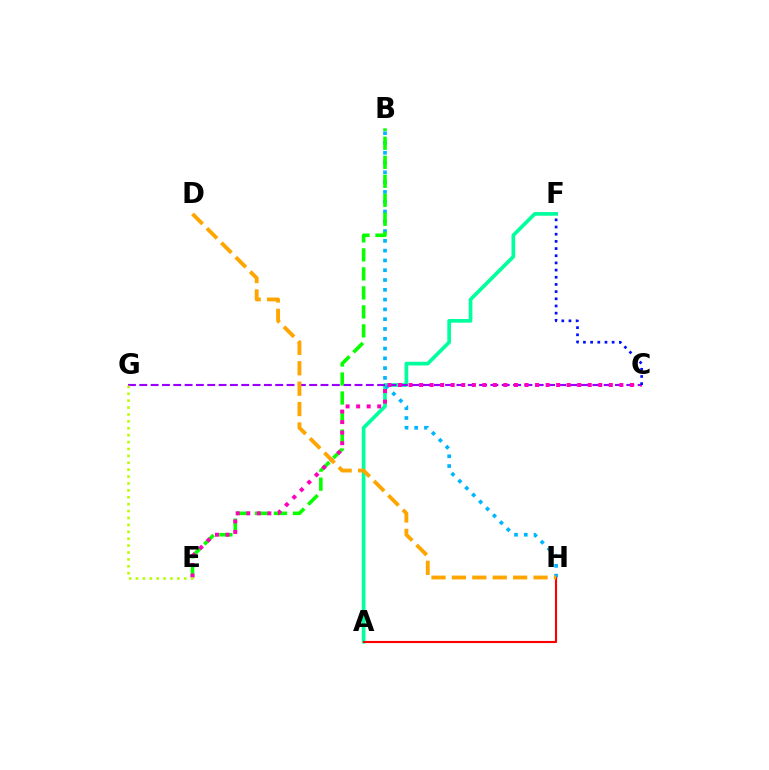{('A', 'F'): [{'color': '#00ff9d', 'line_style': 'solid', 'thickness': 2.65}], ('B', 'H'): [{'color': '#00b5ff', 'line_style': 'dotted', 'thickness': 2.66}], ('A', 'H'): [{'color': '#ff0000', 'line_style': 'solid', 'thickness': 1.52}], ('C', 'G'): [{'color': '#9b00ff', 'line_style': 'dashed', 'thickness': 1.54}], ('B', 'E'): [{'color': '#08ff00', 'line_style': 'dashed', 'thickness': 2.58}], ('C', 'E'): [{'color': '#ff00bd', 'line_style': 'dotted', 'thickness': 2.86}], ('E', 'G'): [{'color': '#b3ff00', 'line_style': 'dotted', 'thickness': 1.87}], ('D', 'H'): [{'color': '#ffa500', 'line_style': 'dashed', 'thickness': 2.77}], ('C', 'F'): [{'color': '#0010ff', 'line_style': 'dotted', 'thickness': 1.95}]}